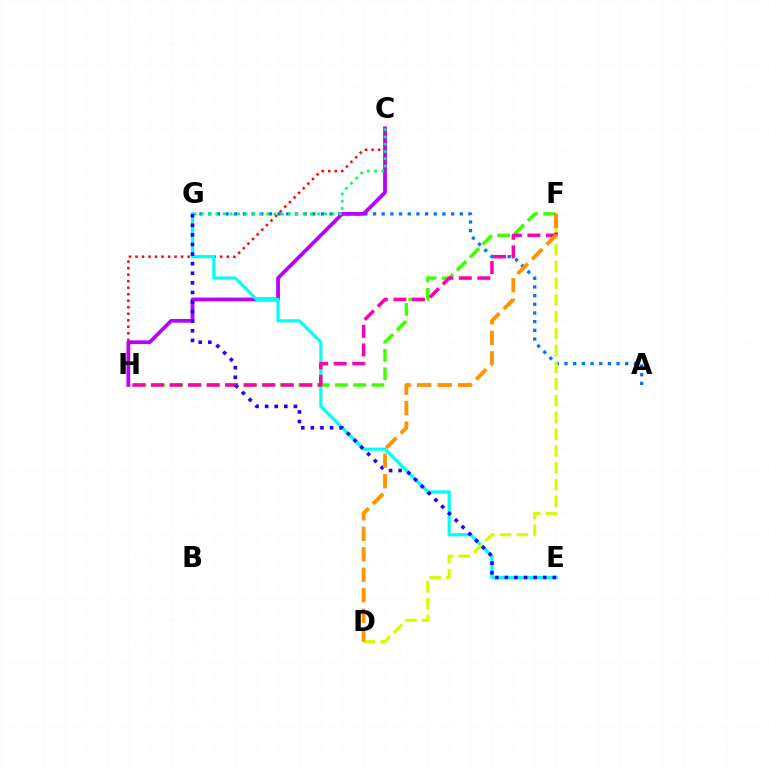{('A', 'G'): [{'color': '#0074ff', 'line_style': 'dotted', 'thickness': 2.36}], ('C', 'H'): [{'color': '#ff0000', 'line_style': 'dotted', 'thickness': 1.77}, {'color': '#b900ff', 'line_style': 'solid', 'thickness': 2.7}], ('E', 'G'): [{'color': '#00fff6', 'line_style': 'solid', 'thickness': 2.31}, {'color': '#2500ff', 'line_style': 'dotted', 'thickness': 2.61}], ('D', 'F'): [{'color': '#d1ff00', 'line_style': 'dashed', 'thickness': 2.28}, {'color': '#ff9400', 'line_style': 'dashed', 'thickness': 2.78}], ('F', 'H'): [{'color': '#3dff00', 'line_style': 'dashed', 'thickness': 2.49}, {'color': '#ff00ac', 'line_style': 'dashed', 'thickness': 2.52}], ('C', 'G'): [{'color': '#00ff5c', 'line_style': 'dotted', 'thickness': 1.98}]}